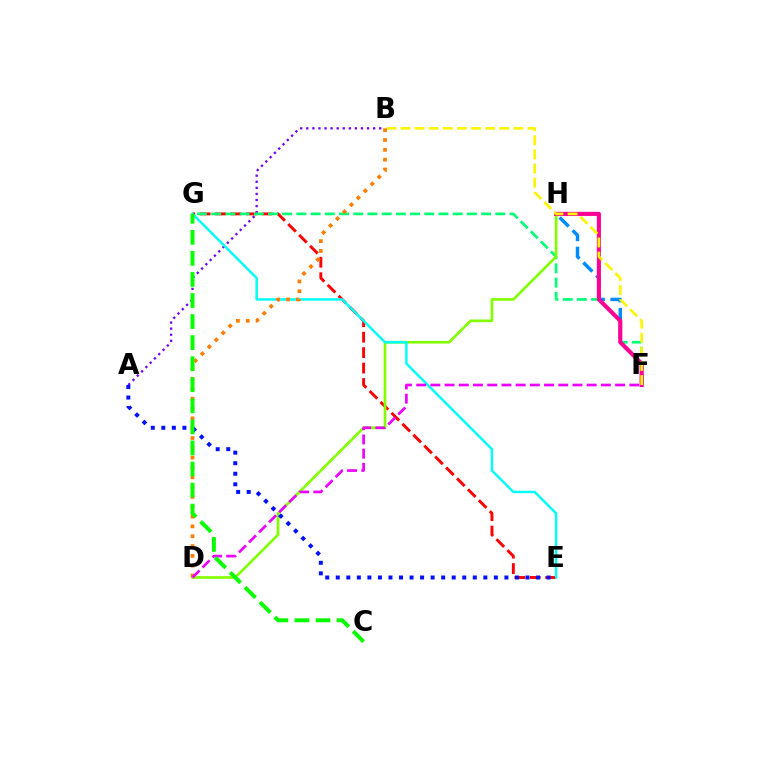{('F', 'H'): [{'color': '#008cff', 'line_style': 'dashed', 'thickness': 2.49}, {'color': '#ff0094', 'line_style': 'solid', 'thickness': 2.95}], ('A', 'B'): [{'color': '#7200ff', 'line_style': 'dotted', 'thickness': 1.65}], ('E', 'G'): [{'color': '#ff0000', 'line_style': 'dashed', 'thickness': 2.1}, {'color': '#00fff6', 'line_style': 'solid', 'thickness': 1.77}], ('F', 'G'): [{'color': '#00ff74', 'line_style': 'dashed', 'thickness': 1.93}], ('D', 'H'): [{'color': '#84ff00', 'line_style': 'solid', 'thickness': 1.93}], ('B', 'F'): [{'color': '#fcf500', 'line_style': 'dashed', 'thickness': 1.92}], ('B', 'D'): [{'color': '#ff7c00', 'line_style': 'dotted', 'thickness': 2.67}], ('A', 'E'): [{'color': '#0010ff', 'line_style': 'dotted', 'thickness': 2.86}], ('D', 'F'): [{'color': '#ee00ff', 'line_style': 'dashed', 'thickness': 1.93}], ('C', 'G'): [{'color': '#08ff00', 'line_style': 'dashed', 'thickness': 2.86}]}